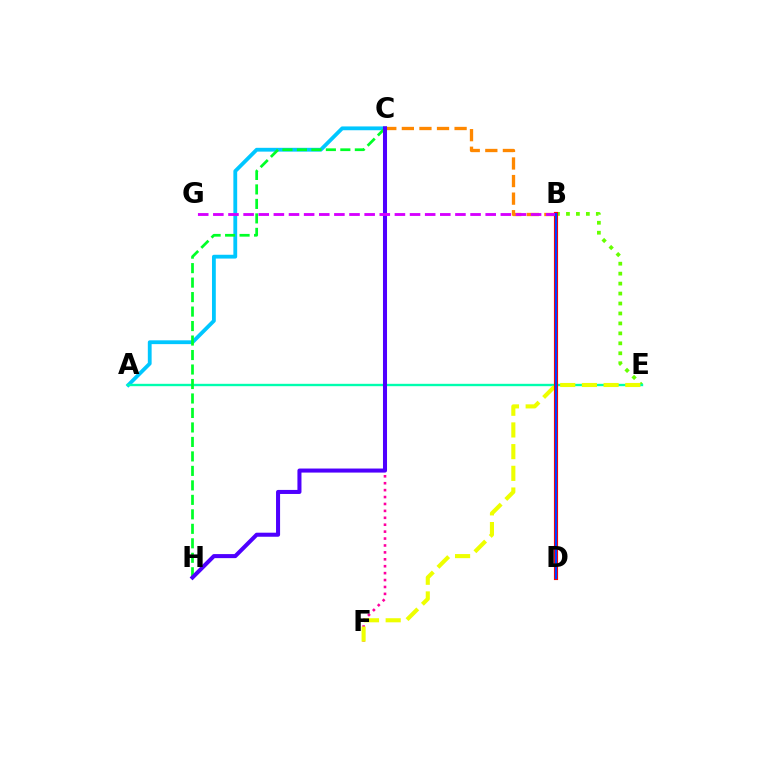{('C', 'F'): [{'color': '#ff00a0', 'line_style': 'dotted', 'thickness': 1.88}], ('B', 'E'): [{'color': '#66ff00', 'line_style': 'dotted', 'thickness': 2.7}], ('A', 'C'): [{'color': '#00c7ff', 'line_style': 'solid', 'thickness': 2.74}], ('A', 'E'): [{'color': '#00ffaf', 'line_style': 'solid', 'thickness': 1.71}], ('B', 'C'): [{'color': '#ff8800', 'line_style': 'dashed', 'thickness': 2.39}], ('E', 'F'): [{'color': '#eeff00', 'line_style': 'dashed', 'thickness': 2.95}], ('C', 'H'): [{'color': '#00ff27', 'line_style': 'dashed', 'thickness': 1.97}, {'color': '#4f00ff', 'line_style': 'solid', 'thickness': 2.91}], ('B', 'D'): [{'color': '#ff0000', 'line_style': 'solid', 'thickness': 2.98}, {'color': '#003fff', 'line_style': 'solid', 'thickness': 1.57}], ('B', 'G'): [{'color': '#d600ff', 'line_style': 'dashed', 'thickness': 2.06}]}